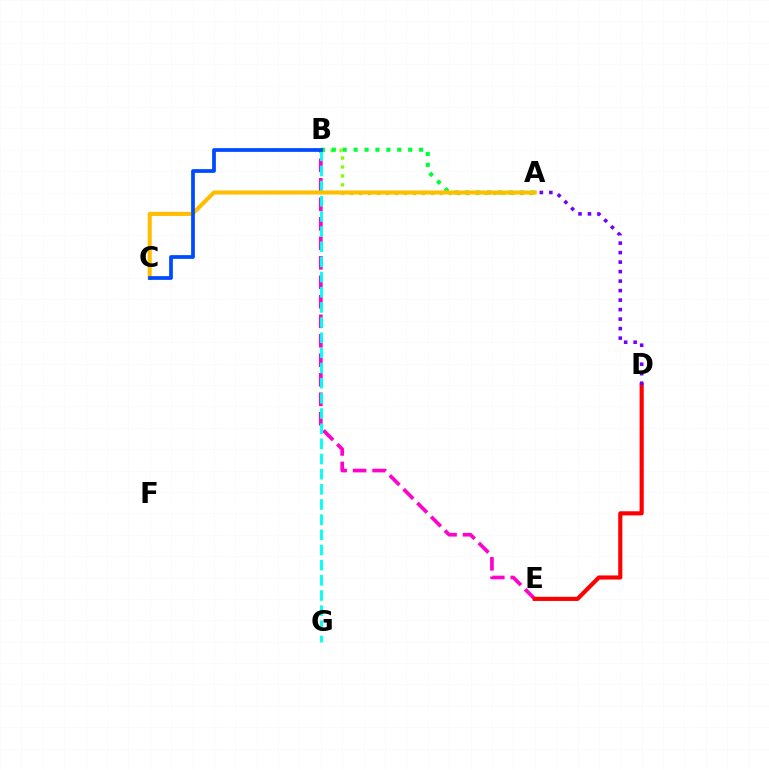{('B', 'E'): [{'color': '#ff00cf', 'line_style': 'dashed', 'thickness': 2.65}], ('A', 'B'): [{'color': '#84ff00', 'line_style': 'dotted', 'thickness': 2.43}, {'color': '#00ff39', 'line_style': 'dotted', 'thickness': 2.97}], ('D', 'E'): [{'color': '#ff0000', 'line_style': 'solid', 'thickness': 2.97}], ('B', 'G'): [{'color': '#00fff6', 'line_style': 'dashed', 'thickness': 2.06}], ('A', 'C'): [{'color': '#ffbd00', 'line_style': 'solid', 'thickness': 2.92}], ('B', 'C'): [{'color': '#004bff', 'line_style': 'solid', 'thickness': 2.7}], ('A', 'D'): [{'color': '#7200ff', 'line_style': 'dotted', 'thickness': 2.58}]}